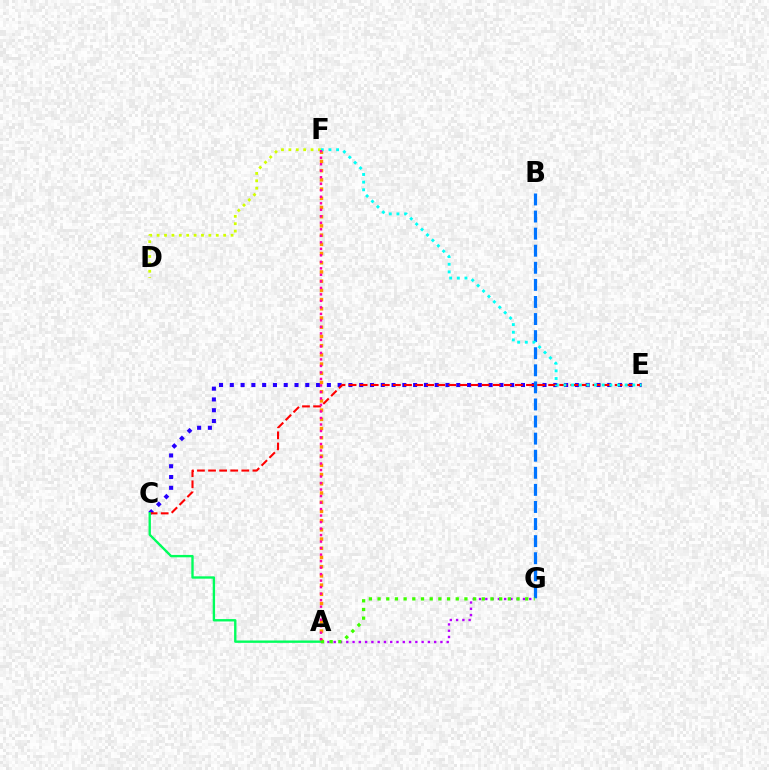{('C', 'E'): [{'color': '#2500ff', 'line_style': 'dotted', 'thickness': 2.93}, {'color': '#ff0000', 'line_style': 'dashed', 'thickness': 1.51}], ('A', 'F'): [{'color': '#ff9400', 'line_style': 'dotted', 'thickness': 2.5}, {'color': '#ff00ac', 'line_style': 'dotted', 'thickness': 1.77}], ('B', 'G'): [{'color': '#0074ff', 'line_style': 'dashed', 'thickness': 2.32}], ('A', 'G'): [{'color': '#b900ff', 'line_style': 'dotted', 'thickness': 1.71}, {'color': '#3dff00', 'line_style': 'dotted', 'thickness': 2.36}], ('E', 'F'): [{'color': '#00fff6', 'line_style': 'dotted', 'thickness': 2.08}], ('D', 'F'): [{'color': '#d1ff00', 'line_style': 'dotted', 'thickness': 2.01}], ('A', 'C'): [{'color': '#00ff5c', 'line_style': 'solid', 'thickness': 1.71}]}